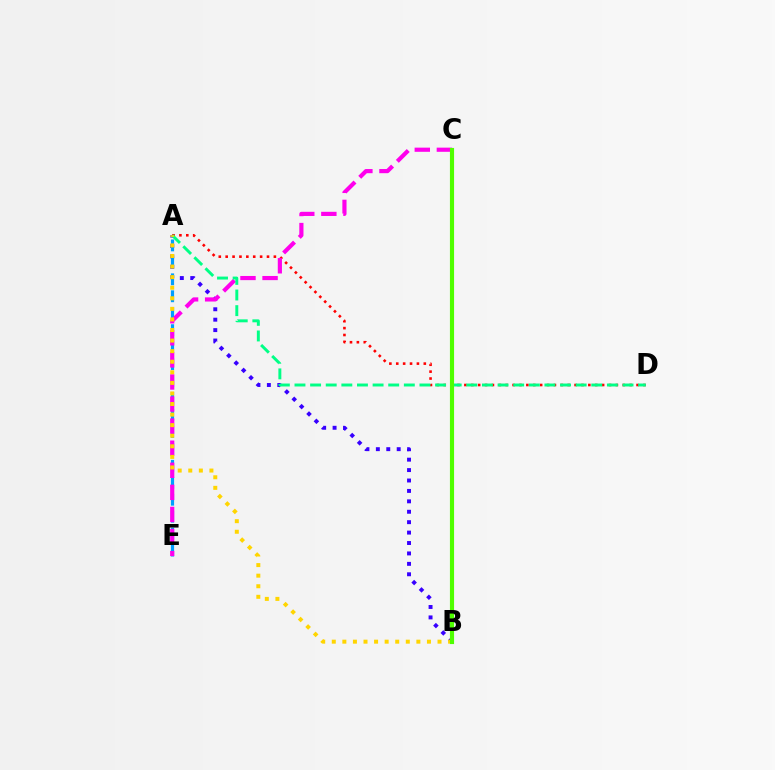{('A', 'B'): [{'color': '#3700ff', 'line_style': 'dotted', 'thickness': 2.83}, {'color': '#ffd500', 'line_style': 'dotted', 'thickness': 2.87}], ('A', 'E'): [{'color': '#009eff', 'line_style': 'dashed', 'thickness': 2.3}], ('A', 'D'): [{'color': '#ff0000', 'line_style': 'dotted', 'thickness': 1.87}, {'color': '#00ff86', 'line_style': 'dashed', 'thickness': 2.12}], ('C', 'E'): [{'color': '#ff00ed', 'line_style': 'dashed', 'thickness': 3.0}], ('B', 'C'): [{'color': '#4fff00', 'line_style': 'solid', 'thickness': 2.98}]}